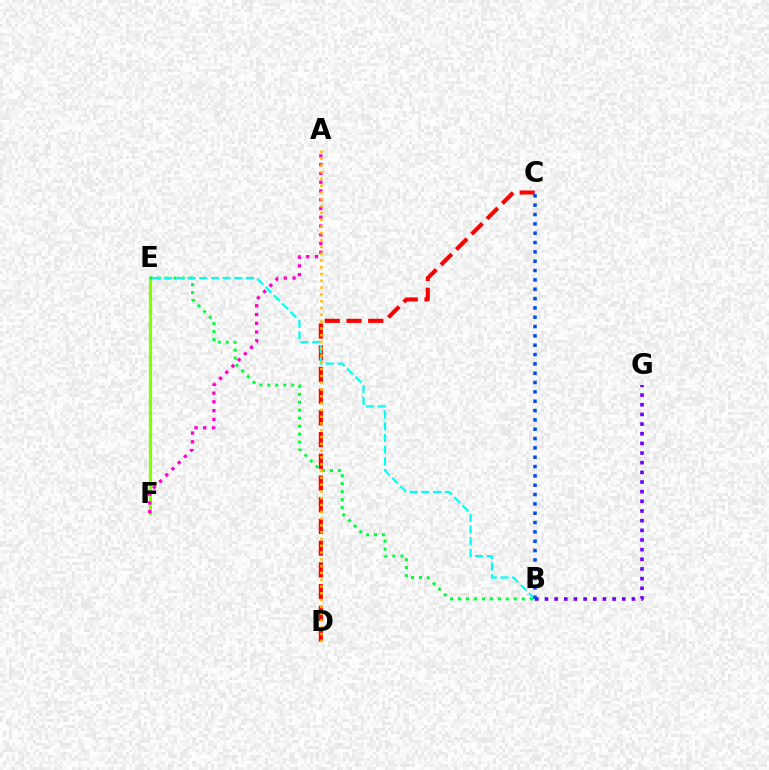{('C', 'D'): [{'color': '#ff0000', 'line_style': 'dashed', 'thickness': 2.95}], ('E', 'F'): [{'color': '#84ff00', 'line_style': 'solid', 'thickness': 2.27}], ('B', 'E'): [{'color': '#00ff39', 'line_style': 'dotted', 'thickness': 2.17}, {'color': '#00fff6', 'line_style': 'dashed', 'thickness': 1.59}], ('B', 'G'): [{'color': '#7200ff', 'line_style': 'dotted', 'thickness': 2.62}], ('B', 'C'): [{'color': '#004bff', 'line_style': 'dotted', 'thickness': 2.54}], ('A', 'F'): [{'color': '#ff00cf', 'line_style': 'dotted', 'thickness': 2.38}], ('A', 'D'): [{'color': '#ffbd00', 'line_style': 'dotted', 'thickness': 1.85}]}